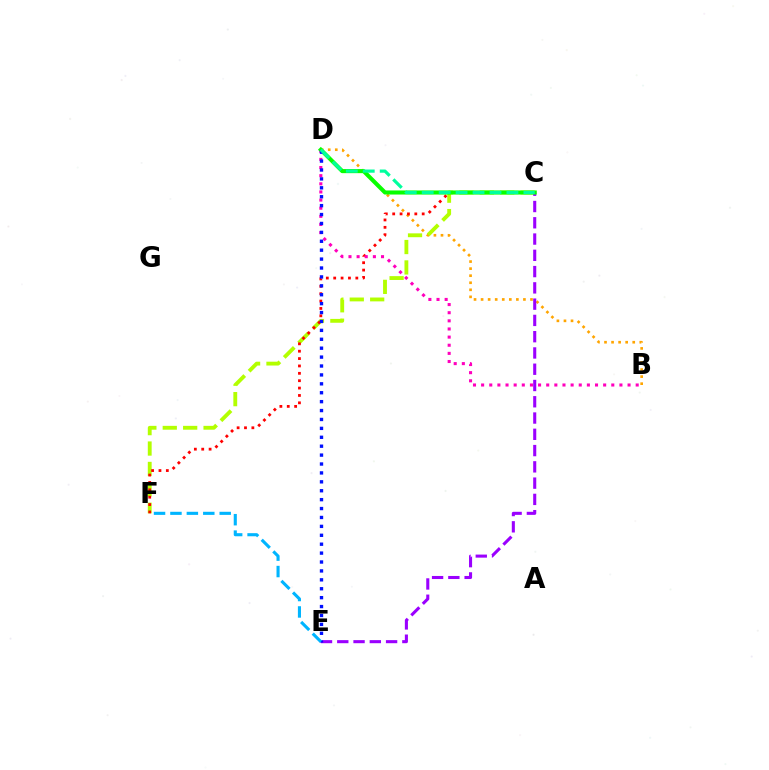{('B', 'D'): [{'color': '#ffa500', 'line_style': 'dotted', 'thickness': 1.92}, {'color': '#ff00bd', 'line_style': 'dotted', 'thickness': 2.21}], ('C', 'F'): [{'color': '#b3ff00', 'line_style': 'dashed', 'thickness': 2.77}, {'color': '#ff0000', 'line_style': 'dotted', 'thickness': 2.0}], ('C', 'E'): [{'color': '#9b00ff', 'line_style': 'dashed', 'thickness': 2.21}], ('C', 'D'): [{'color': '#08ff00', 'line_style': 'solid', 'thickness': 2.94}, {'color': '#00ff9d', 'line_style': 'dashed', 'thickness': 2.3}], ('D', 'E'): [{'color': '#0010ff', 'line_style': 'dotted', 'thickness': 2.42}], ('E', 'F'): [{'color': '#00b5ff', 'line_style': 'dashed', 'thickness': 2.23}]}